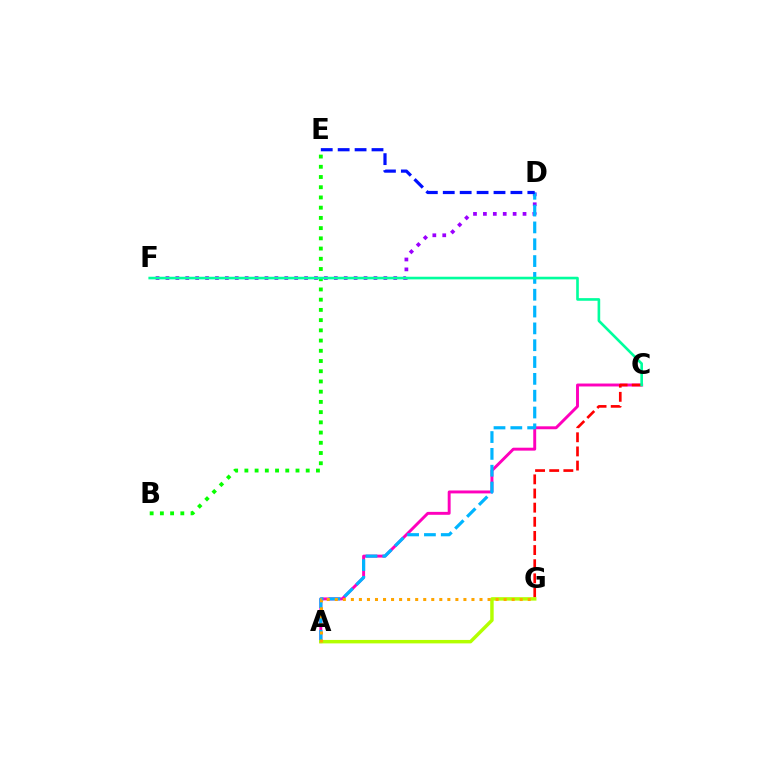{('A', 'C'): [{'color': '#ff00bd', 'line_style': 'solid', 'thickness': 2.11}], ('D', 'F'): [{'color': '#9b00ff', 'line_style': 'dotted', 'thickness': 2.69}], ('A', 'D'): [{'color': '#00b5ff', 'line_style': 'dashed', 'thickness': 2.29}], ('B', 'E'): [{'color': '#08ff00', 'line_style': 'dotted', 'thickness': 2.78}], ('C', 'G'): [{'color': '#ff0000', 'line_style': 'dashed', 'thickness': 1.92}], ('A', 'G'): [{'color': '#b3ff00', 'line_style': 'solid', 'thickness': 2.49}, {'color': '#ffa500', 'line_style': 'dotted', 'thickness': 2.18}], ('C', 'F'): [{'color': '#00ff9d', 'line_style': 'solid', 'thickness': 1.9}], ('D', 'E'): [{'color': '#0010ff', 'line_style': 'dashed', 'thickness': 2.3}]}